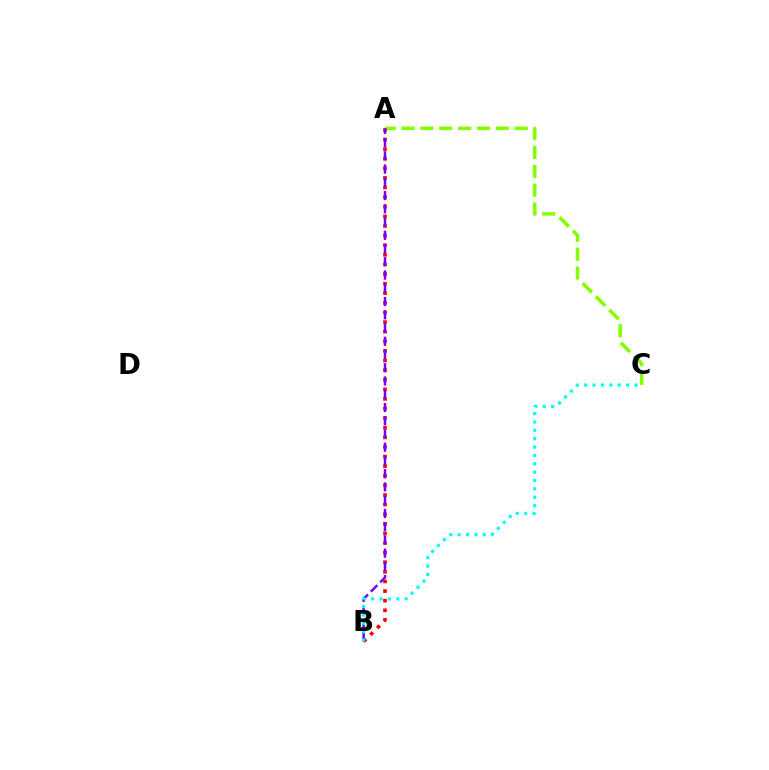{('A', 'C'): [{'color': '#84ff00', 'line_style': 'dashed', 'thickness': 2.56}], ('A', 'B'): [{'color': '#ff0000', 'line_style': 'dotted', 'thickness': 2.61}, {'color': '#7200ff', 'line_style': 'dashed', 'thickness': 1.8}], ('B', 'C'): [{'color': '#00fff6', 'line_style': 'dotted', 'thickness': 2.28}]}